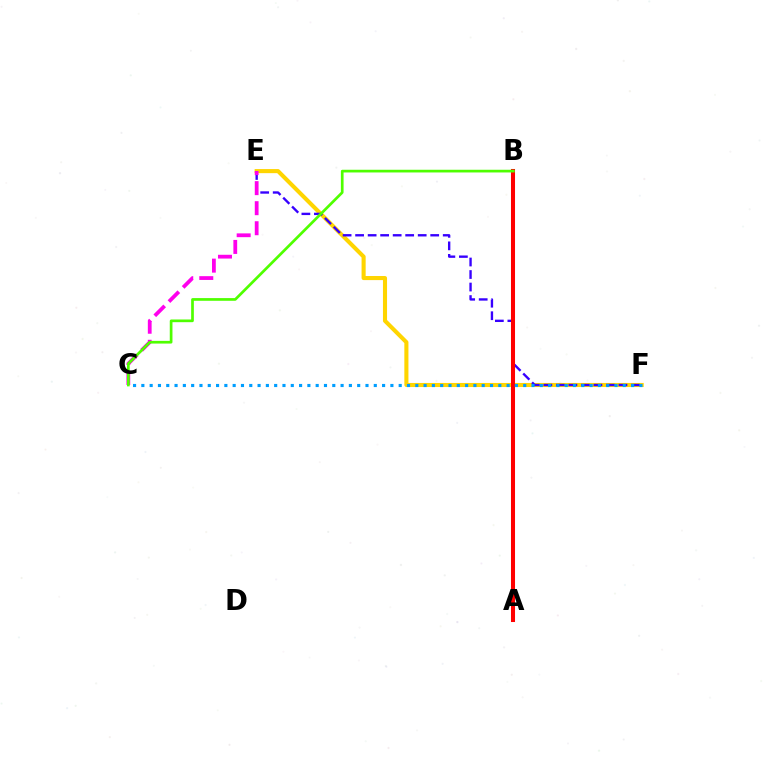{('E', 'F'): [{'color': '#ffd500', 'line_style': 'solid', 'thickness': 2.94}, {'color': '#3700ff', 'line_style': 'dashed', 'thickness': 1.7}], ('C', 'E'): [{'color': '#ff00ed', 'line_style': 'dashed', 'thickness': 2.72}], ('A', 'B'): [{'color': '#00ff86', 'line_style': 'solid', 'thickness': 1.7}, {'color': '#ff0000', 'line_style': 'solid', 'thickness': 2.91}], ('B', 'C'): [{'color': '#4fff00', 'line_style': 'solid', 'thickness': 1.94}], ('C', 'F'): [{'color': '#009eff', 'line_style': 'dotted', 'thickness': 2.26}]}